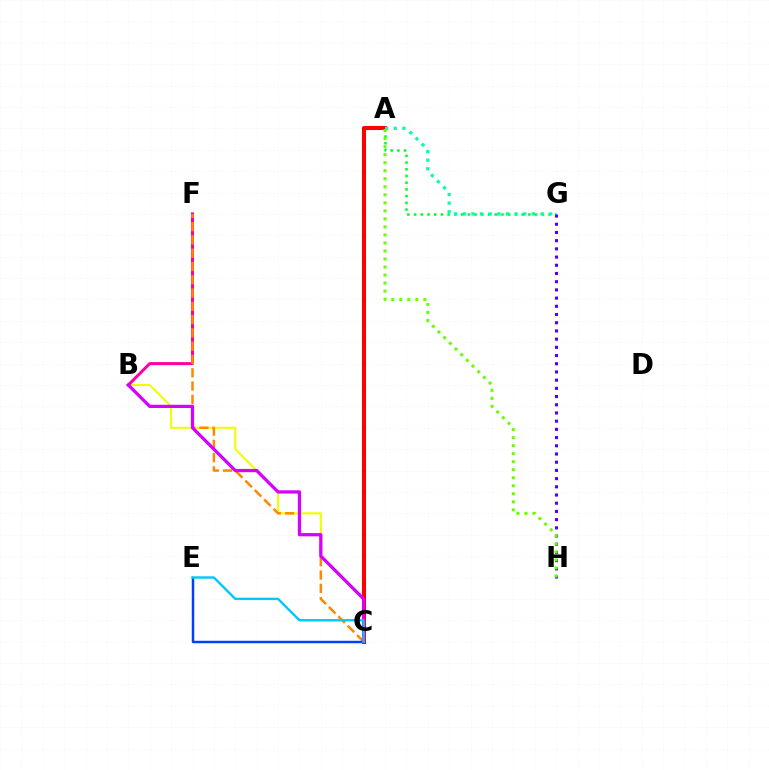{('B', 'C'): [{'color': '#eeff00', 'line_style': 'solid', 'thickness': 1.5}, {'color': '#d600ff', 'line_style': 'solid', 'thickness': 2.34}], ('B', 'F'): [{'color': '#ff00a0', 'line_style': 'solid', 'thickness': 2.16}], ('A', 'G'): [{'color': '#00ff27', 'line_style': 'dotted', 'thickness': 1.83}, {'color': '#00ffaf', 'line_style': 'dotted', 'thickness': 2.35}], ('A', 'C'): [{'color': '#ff0000', 'line_style': 'solid', 'thickness': 2.91}], ('C', 'F'): [{'color': '#ff8800', 'line_style': 'dashed', 'thickness': 1.8}], ('C', 'E'): [{'color': '#003fff', 'line_style': 'solid', 'thickness': 1.76}, {'color': '#00c7ff', 'line_style': 'solid', 'thickness': 1.72}], ('G', 'H'): [{'color': '#4f00ff', 'line_style': 'dotted', 'thickness': 2.23}], ('A', 'H'): [{'color': '#66ff00', 'line_style': 'dotted', 'thickness': 2.18}]}